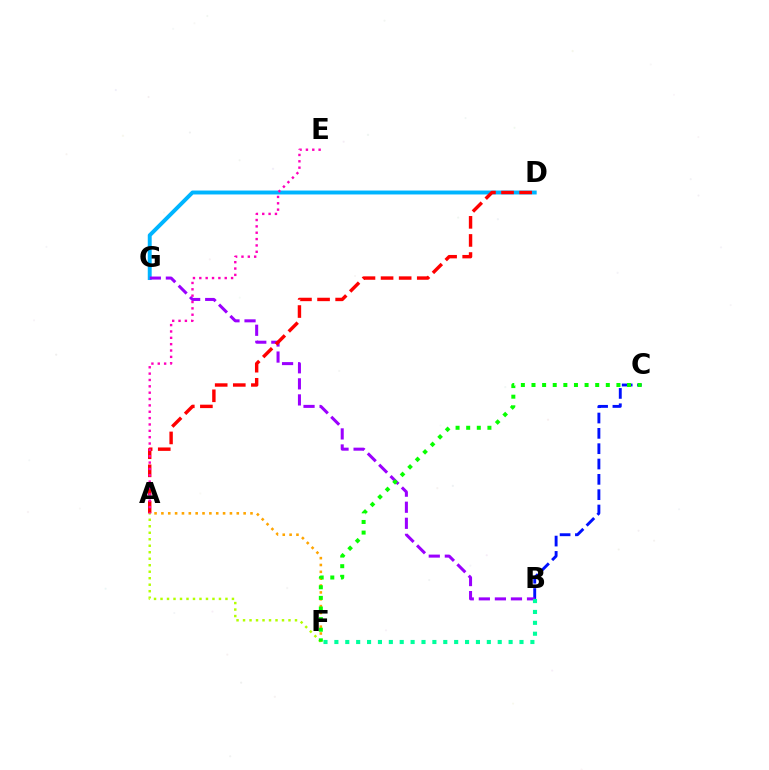{('B', 'C'): [{'color': '#0010ff', 'line_style': 'dashed', 'thickness': 2.08}], ('A', 'F'): [{'color': '#ffa500', 'line_style': 'dotted', 'thickness': 1.86}, {'color': '#b3ff00', 'line_style': 'dotted', 'thickness': 1.76}], ('D', 'G'): [{'color': '#00b5ff', 'line_style': 'solid', 'thickness': 2.82}], ('B', 'G'): [{'color': '#9b00ff', 'line_style': 'dashed', 'thickness': 2.18}], ('B', 'F'): [{'color': '#00ff9d', 'line_style': 'dotted', 'thickness': 2.96}], ('C', 'F'): [{'color': '#08ff00', 'line_style': 'dotted', 'thickness': 2.88}], ('A', 'D'): [{'color': '#ff0000', 'line_style': 'dashed', 'thickness': 2.46}], ('A', 'E'): [{'color': '#ff00bd', 'line_style': 'dotted', 'thickness': 1.73}]}